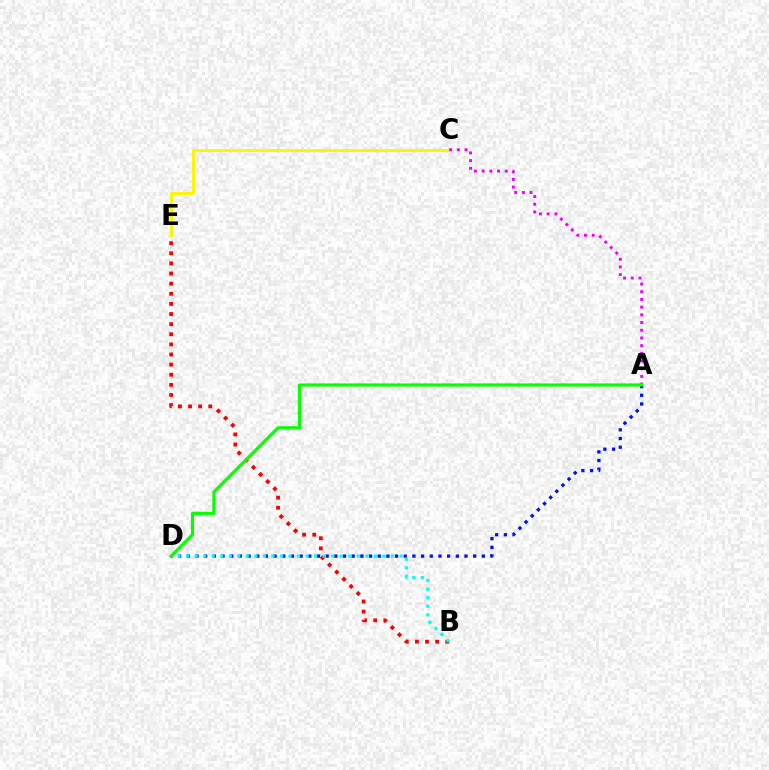{('B', 'E'): [{'color': '#ff0000', 'line_style': 'dotted', 'thickness': 2.75}], ('C', 'E'): [{'color': '#fcf500', 'line_style': 'solid', 'thickness': 2.09}], ('A', 'C'): [{'color': '#ee00ff', 'line_style': 'dotted', 'thickness': 2.09}], ('A', 'D'): [{'color': '#0010ff', 'line_style': 'dotted', 'thickness': 2.36}, {'color': '#08ff00', 'line_style': 'solid', 'thickness': 2.28}], ('B', 'D'): [{'color': '#00fff6', 'line_style': 'dotted', 'thickness': 2.32}]}